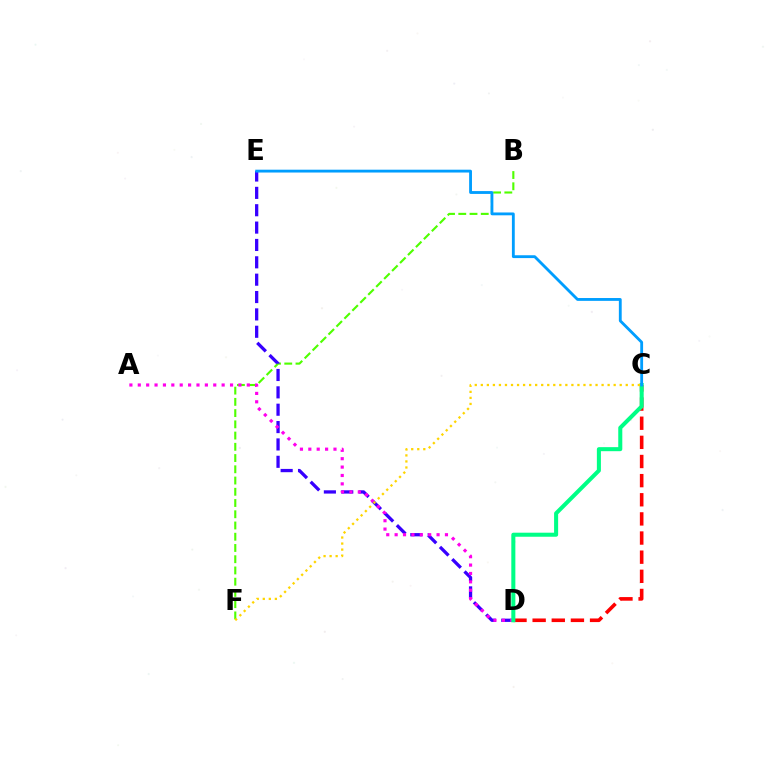{('C', 'D'): [{'color': '#ff0000', 'line_style': 'dashed', 'thickness': 2.6}, {'color': '#00ff86', 'line_style': 'solid', 'thickness': 2.91}], ('B', 'F'): [{'color': '#4fff00', 'line_style': 'dashed', 'thickness': 1.53}], ('D', 'E'): [{'color': '#3700ff', 'line_style': 'dashed', 'thickness': 2.36}], ('A', 'D'): [{'color': '#ff00ed', 'line_style': 'dotted', 'thickness': 2.28}], ('C', 'F'): [{'color': '#ffd500', 'line_style': 'dotted', 'thickness': 1.64}], ('C', 'E'): [{'color': '#009eff', 'line_style': 'solid', 'thickness': 2.04}]}